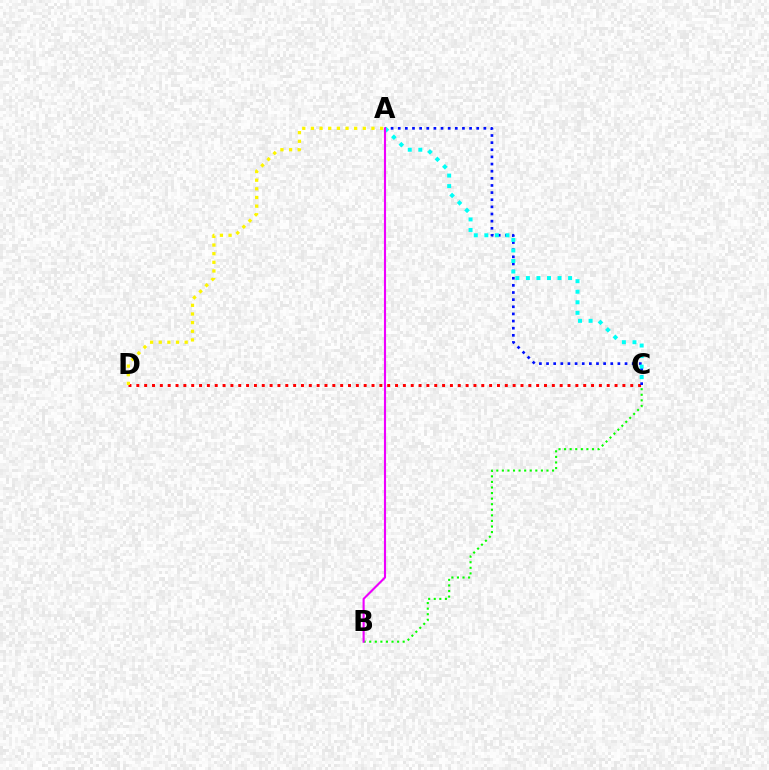{('C', 'D'): [{'color': '#ff0000', 'line_style': 'dotted', 'thickness': 2.13}], ('A', 'D'): [{'color': '#fcf500', 'line_style': 'dotted', 'thickness': 2.35}], ('B', 'C'): [{'color': '#08ff00', 'line_style': 'dotted', 'thickness': 1.51}], ('A', 'C'): [{'color': '#0010ff', 'line_style': 'dotted', 'thickness': 1.94}, {'color': '#00fff6', 'line_style': 'dotted', 'thickness': 2.86}], ('A', 'B'): [{'color': '#ee00ff', 'line_style': 'solid', 'thickness': 1.52}]}